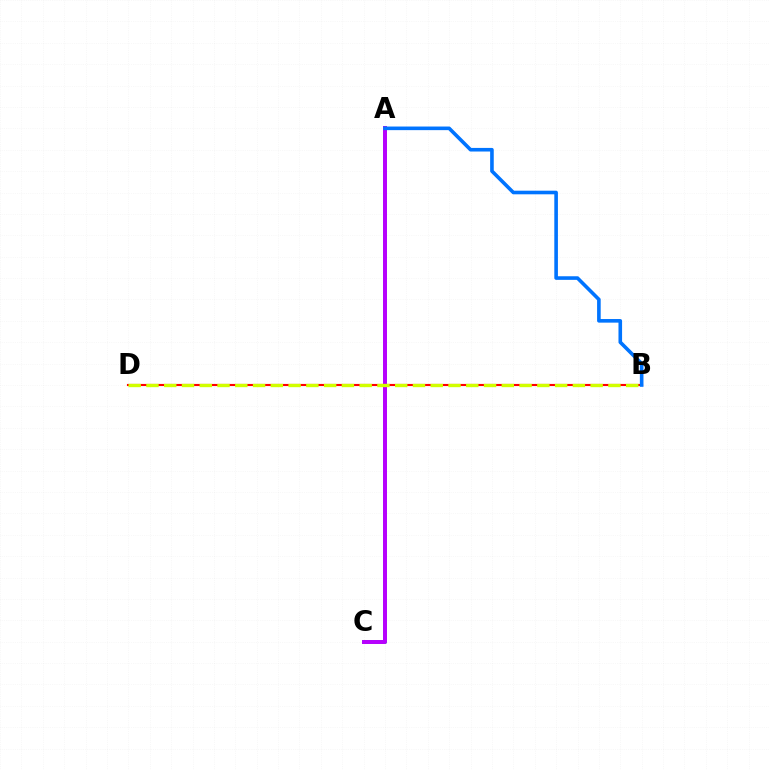{('A', 'C'): [{'color': '#00ff5c', 'line_style': 'solid', 'thickness': 2.88}, {'color': '#b900ff', 'line_style': 'solid', 'thickness': 2.84}], ('B', 'D'): [{'color': '#ff0000', 'line_style': 'solid', 'thickness': 1.53}, {'color': '#d1ff00', 'line_style': 'dashed', 'thickness': 2.41}], ('A', 'B'): [{'color': '#0074ff', 'line_style': 'solid', 'thickness': 2.6}]}